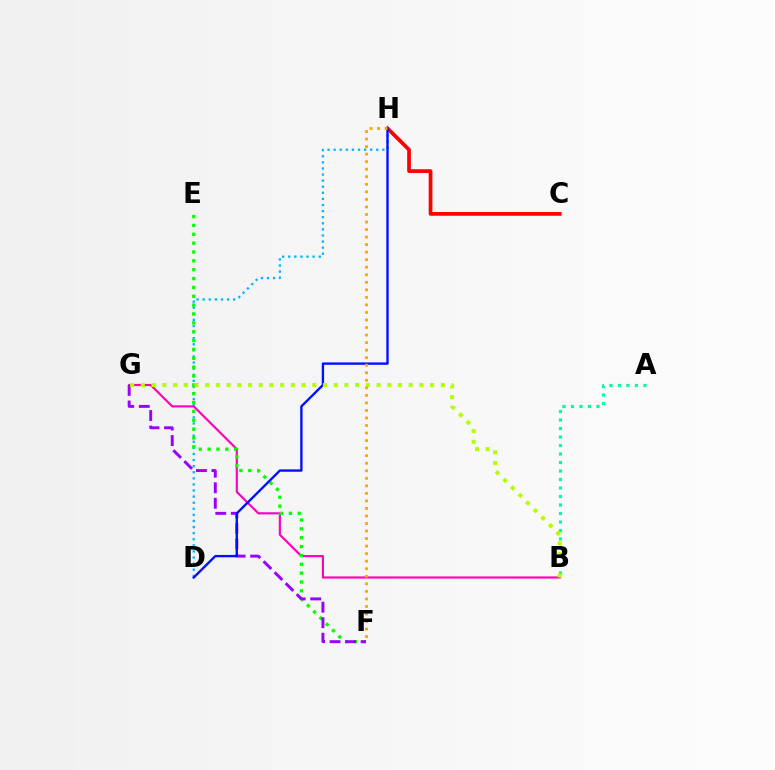{('D', 'H'): [{'color': '#00b5ff', 'line_style': 'dotted', 'thickness': 1.66}, {'color': '#0010ff', 'line_style': 'solid', 'thickness': 1.7}], ('B', 'G'): [{'color': '#ff00bd', 'line_style': 'solid', 'thickness': 1.55}, {'color': '#b3ff00', 'line_style': 'dotted', 'thickness': 2.91}], ('A', 'B'): [{'color': '#00ff9d', 'line_style': 'dotted', 'thickness': 2.31}], ('E', 'F'): [{'color': '#08ff00', 'line_style': 'dotted', 'thickness': 2.41}], ('C', 'H'): [{'color': '#ff0000', 'line_style': 'solid', 'thickness': 2.68}], ('F', 'G'): [{'color': '#9b00ff', 'line_style': 'dashed', 'thickness': 2.11}], ('F', 'H'): [{'color': '#ffa500', 'line_style': 'dotted', 'thickness': 2.05}]}